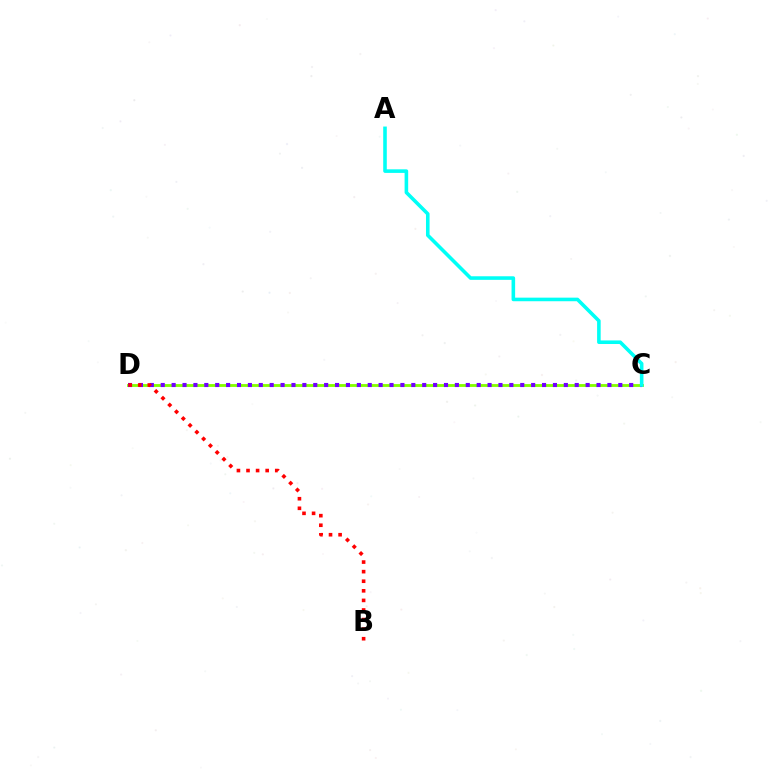{('C', 'D'): [{'color': '#84ff00', 'line_style': 'solid', 'thickness': 2.05}, {'color': '#7200ff', 'line_style': 'dotted', 'thickness': 2.96}], ('B', 'D'): [{'color': '#ff0000', 'line_style': 'dotted', 'thickness': 2.6}], ('A', 'C'): [{'color': '#00fff6', 'line_style': 'solid', 'thickness': 2.58}]}